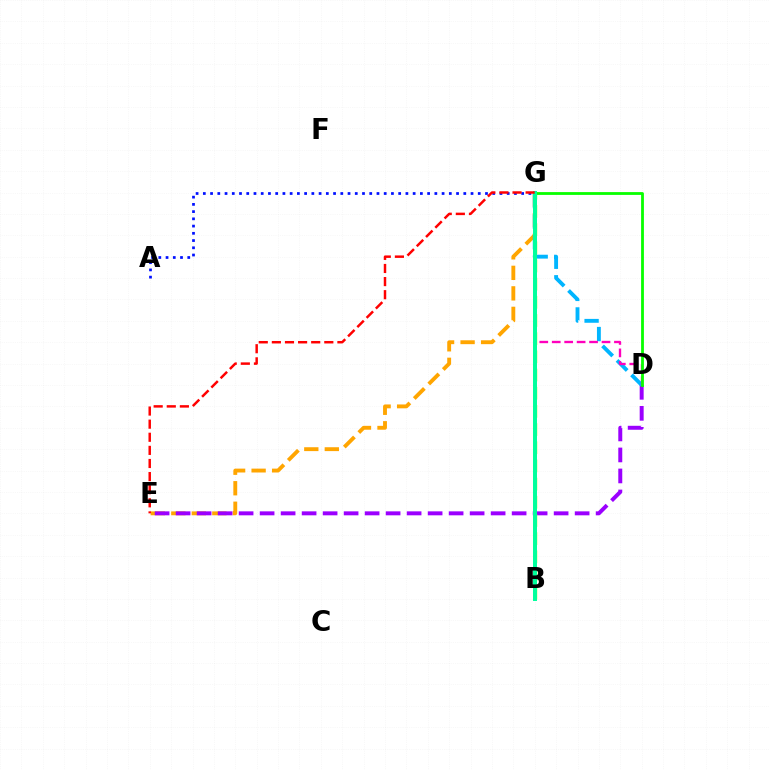{('E', 'G'): [{'color': '#ffa500', 'line_style': 'dashed', 'thickness': 2.79}, {'color': '#ff0000', 'line_style': 'dashed', 'thickness': 1.78}], ('D', 'E'): [{'color': '#9b00ff', 'line_style': 'dashed', 'thickness': 2.85}], ('B', 'G'): [{'color': '#b3ff00', 'line_style': 'dashed', 'thickness': 2.47}, {'color': '#00ff9d', 'line_style': 'solid', 'thickness': 2.86}], ('D', 'G'): [{'color': '#00b5ff', 'line_style': 'dashed', 'thickness': 2.79}, {'color': '#ff00bd', 'line_style': 'dashed', 'thickness': 1.69}, {'color': '#08ff00', 'line_style': 'solid', 'thickness': 2.02}], ('A', 'G'): [{'color': '#0010ff', 'line_style': 'dotted', 'thickness': 1.97}]}